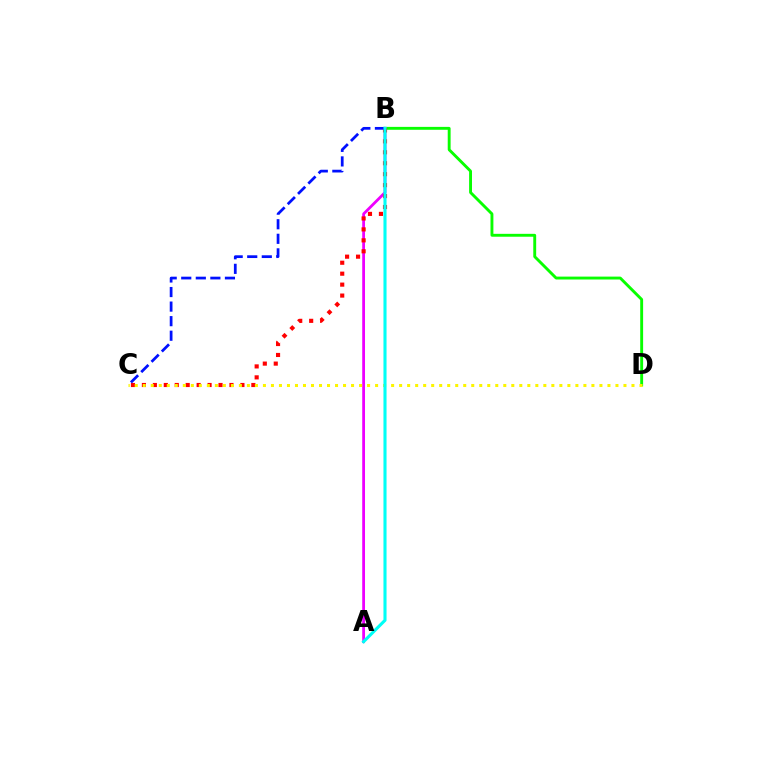{('B', 'D'): [{'color': '#08ff00', 'line_style': 'solid', 'thickness': 2.08}], ('A', 'B'): [{'color': '#ee00ff', 'line_style': 'solid', 'thickness': 2.01}, {'color': '#00fff6', 'line_style': 'solid', 'thickness': 2.23}], ('B', 'C'): [{'color': '#ff0000', 'line_style': 'dotted', 'thickness': 2.97}, {'color': '#0010ff', 'line_style': 'dashed', 'thickness': 1.98}], ('C', 'D'): [{'color': '#fcf500', 'line_style': 'dotted', 'thickness': 2.18}]}